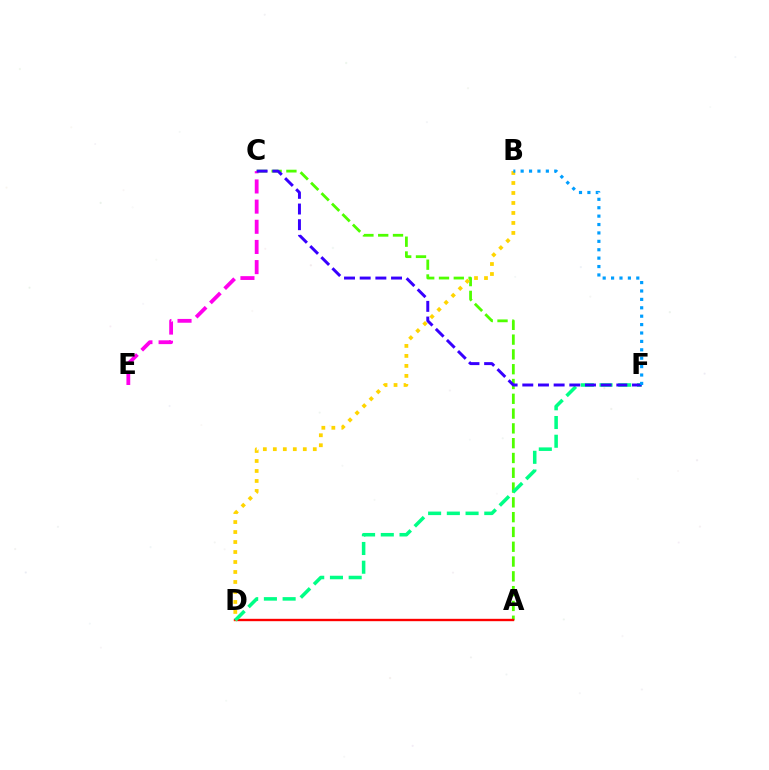{('A', 'C'): [{'color': '#4fff00', 'line_style': 'dashed', 'thickness': 2.01}], ('A', 'D'): [{'color': '#ff0000', 'line_style': 'solid', 'thickness': 1.7}], ('D', 'F'): [{'color': '#00ff86', 'line_style': 'dashed', 'thickness': 2.54}], ('B', 'D'): [{'color': '#ffd500', 'line_style': 'dotted', 'thickness': 2.71}], ('C', 'E'): [{'color': '#ff00ed', 'line_style': 'dashed', 'thickness': 2.74}], ('C', 'F'): [{'color': '#3700ff', 'line_style': 'dashed', 'thickness': 2.13}], ('B', 'F'): [{'color': '#009eff', 'line_style': 'dotted', 'thickness': 2.28}]}